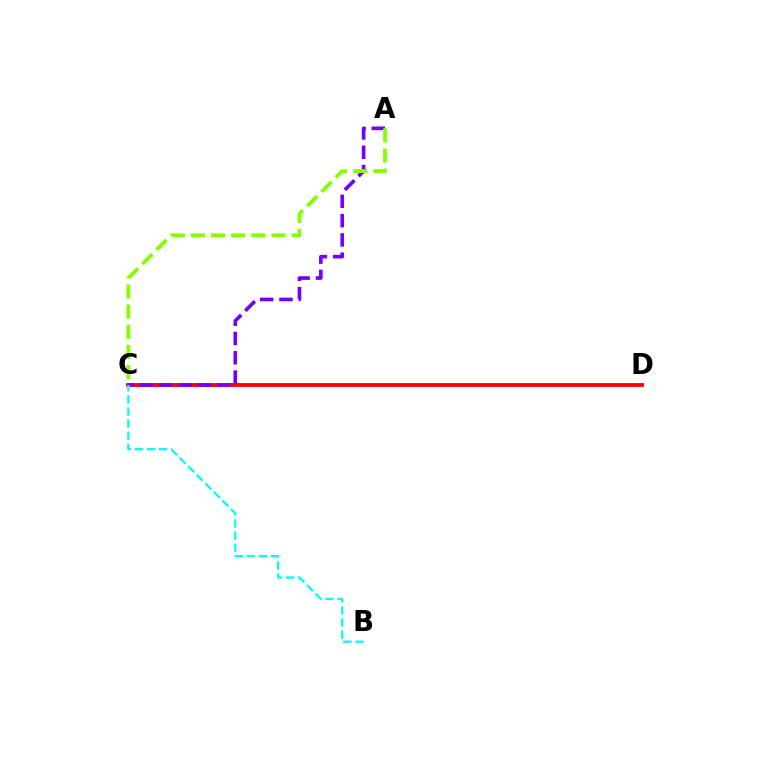{('C', 'D'): [{'color': '#ff0000', 'line_style': 'solid', 'thickness': 2.74}], ('A', 'C'): [{'color': '#7200ff', 'line_style': 'dashed', 'thickness': 2.62}, {'color': '#84ff00', 'line_style': 'dashed', 'thickness': 2.74}], ('B', 'C'): [{'color': '#00fff6', 'line_style': 'dashed', 'thickness': 1.64}]}